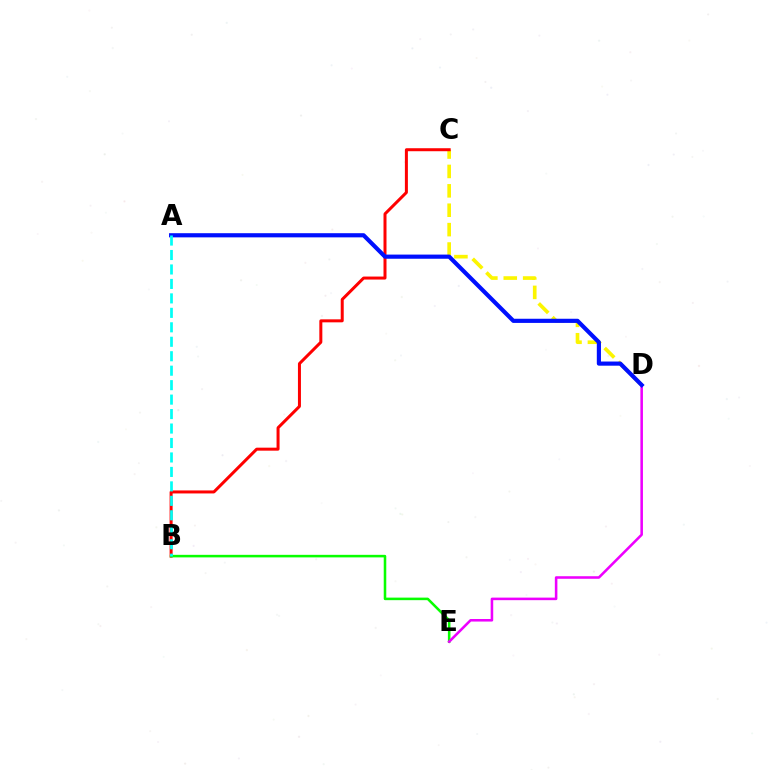{('C', 'D'): [{'color': '#fcf500', 'line_style': 'dashed', 'thickness': 2.64}], ('B', 'C'): [{'color': '#ff0000', 'line_style': 'solid', 'thickness': 2.16}], ('B', 'E'): [{'color': '#08ff00', 'line_style': 'solid', 'thickness': 1.84}], ('D', 'E'): [{'color': '#ee00ff', 'line_style': 'solid', 'thickness': 1.84}], ('A', 'D'): [{'color': '#0010ff', 'line_style': 'solid', 'thickness': 3.0}], ('A', 'B'): [{'color': '#00fff6', 'line_style': 'dashed', 'thickness': 1.96}]}